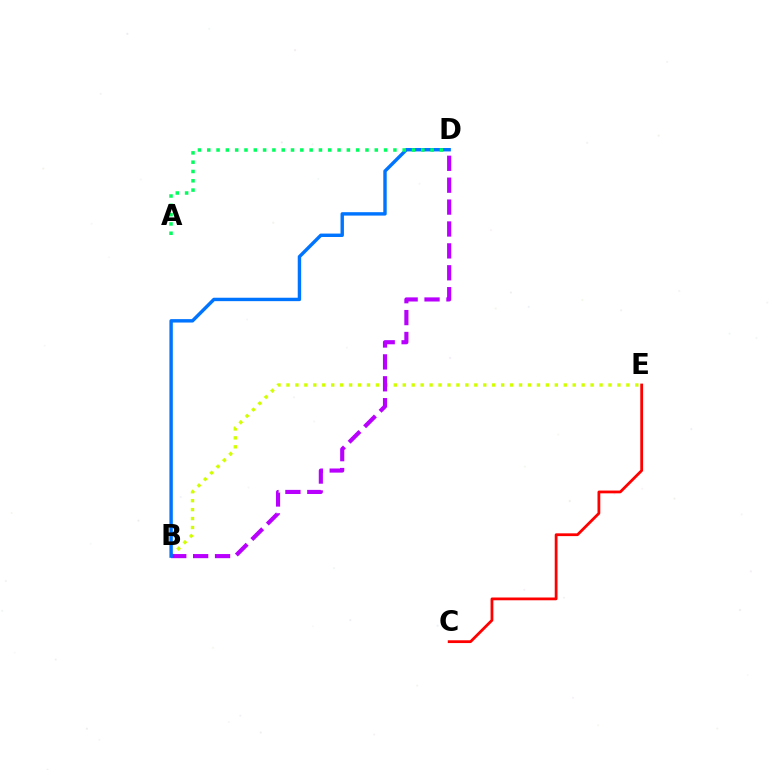{('B', 'E'): [{'color': '#d1ff00', 'line_style': 'dotted', 'thickness': 2.43}], ('B', 'D'): [{'color': '#b900ff', 'line_style': 'dashed', 'thickness': 2.97}, {'color': '#0074ff', 'line_style': 'solid', 'thickness': 2.45}], ('C', 'E'): [{'color': '#ff0000', 'line_style': 'solid', 'thickness': 2.0}], ('A', 'D'): [{'color': '#00ff5c', 'line_style': 'dotted', 'thickness': 2.53}]}